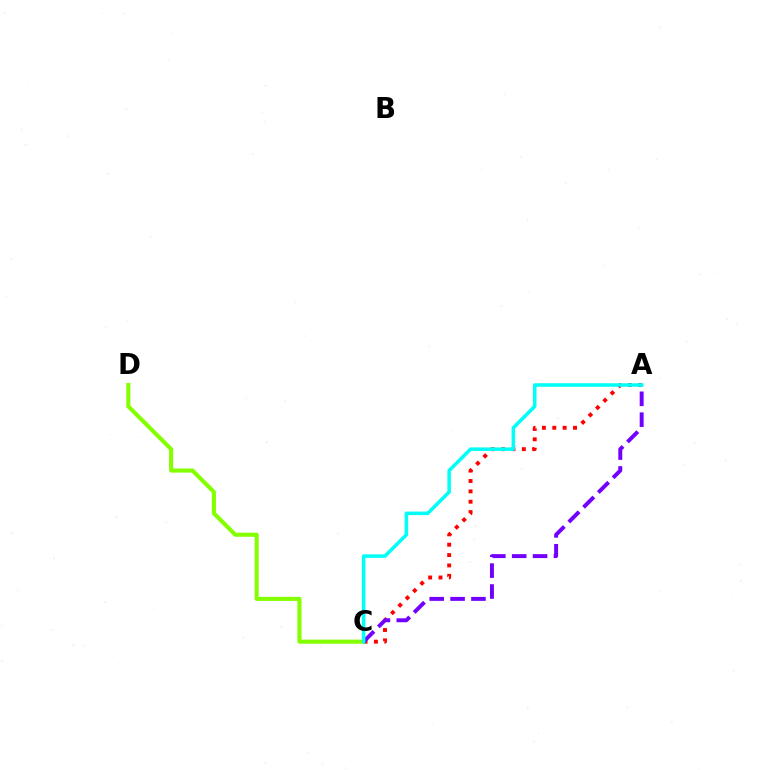{('C', 'D'): [{'color': '#84ff00', 'line_style': 'solid', 'thickness': 2.94}], ('A', 'C'): [{'color': '#ff0000', 'line_style': 'dotted', 'thickness': 2.82}, {'color': '#7200ff', 'line_style': 'dashed', 'thickness': 2.84}, {'color': '#00fff6', 'line_style': 'solid', 'thickness': 2.54}]}